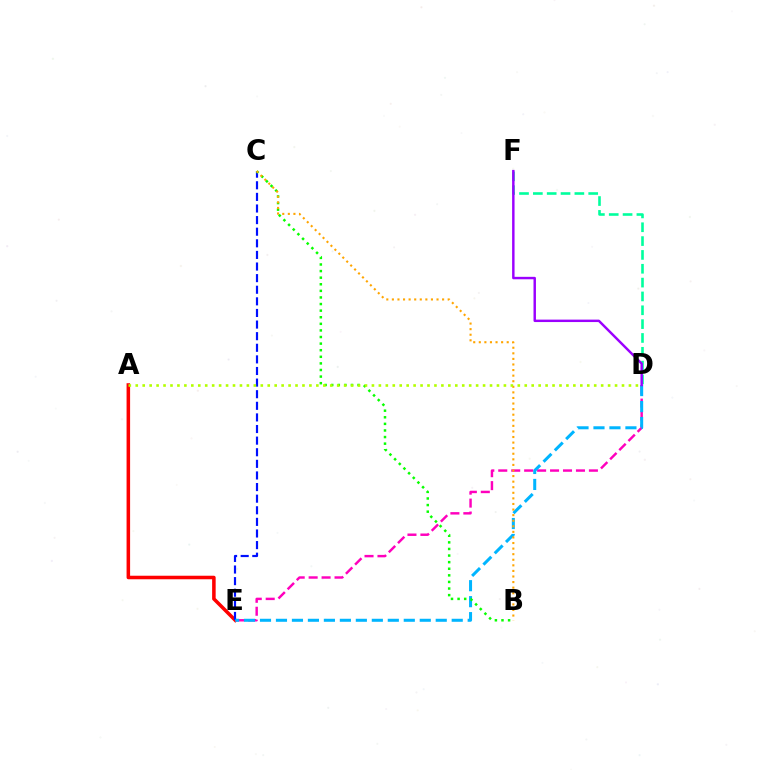{('A', 'E'): [{'color': '#ff0000', 'line_style': 'solid', 'thickness': 2.55}], ('D', 'F'): [{'color': '#00ff9d', 'line_style': 'dashed', 'thickness': 1.88}, {'color': '#9b00ff', 'line_style': 'solid', 'thickness': 1.76}], ('D', 'E'): [{'color': '#ff00bd', 'line_style': 'dashed', 'thickness': 1.76}, {'color': '#00b5ff', 'line_style': 'dashed', 'thickness': 2.17}], ('C', 'E'): [{'color': '#0010ff', 'line_style': 'dashed', 'thickness': 1.58}], ('B', 'C'): [{'color': '#08ff00', 'line_style': 'dotted', 'thickness': 1.79}, {'color': '#ffa500', 'line_style': 'dotted', 'thickness': 1.52}], ('A', 'D'): [{'color': '#b3ff00', 'line_style': 'dotted', 'thickness': 1.89}]}